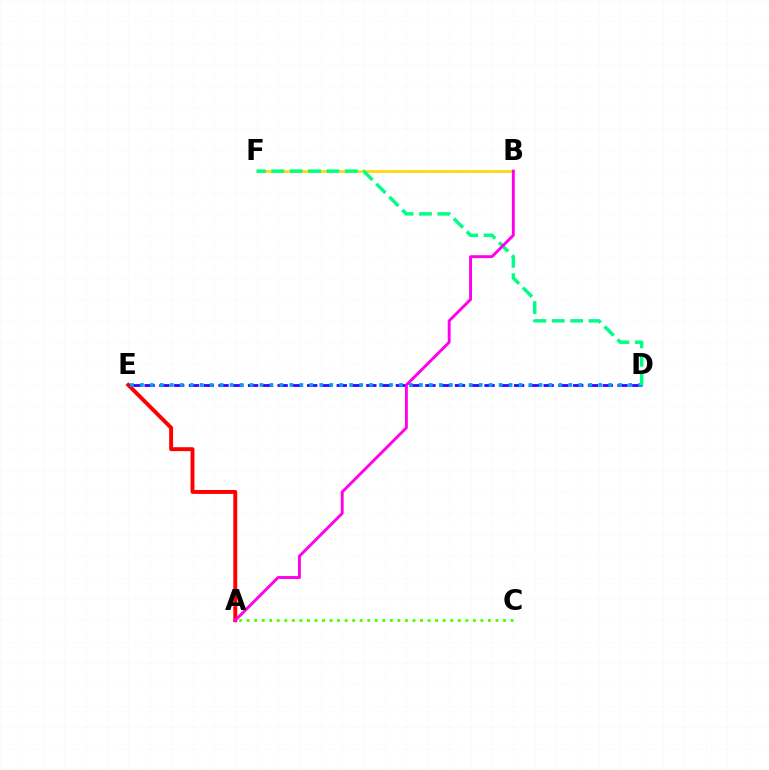{('A', 'C'): [{'color': '#4fff00', 'line_style': 'dotted', 'thickness': 2.05}], ('A', 'E'): [{'color': '#ff0000', 'line_style': 'solid', 'thickness': 2.82}], ('D', 'E'): [{'color': '#3700ff', 'line_style': 'dashed', 'thickness': 2.01}, {'color': '#009eff', 'line_style': 'dotted', 'thickness': 2.71}], ('B', 'F'): [{'color': '#ffd500', 'line_style': 'solid', 'thickness': 1.87}], ('D', 'F'): [{'color': '#00ff86', 'line_style': 'dashed', 'thickness': 2.5}], ('A', 'B'): [{'color': '#ff00ed', 'line_style': 'solid', 'thickness': 2.09}]}